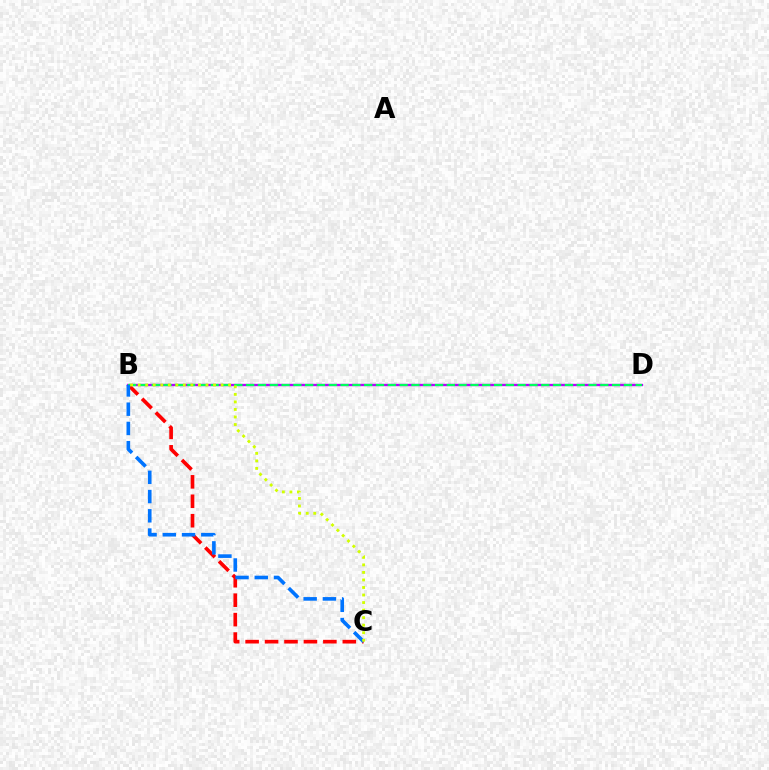{('B', 'C'): [{'color': '#ff0000', 'line_style': 'dashed', 'thickness': 2.64}, {'color': '#0074ff', 'line_style': 'dashed', 'thickness': 2.61}, {'color': '#d1ff00', 'line_style': 'dotted', 'thickness': 2.05}], ('B', 'D'): [{'color': '#b900ff', 'line_style': 'solid', 'thickness': 1.69}, {'color': '#00ff5c', 'line_style': 'dashed', 'thickness': 1.6}]}